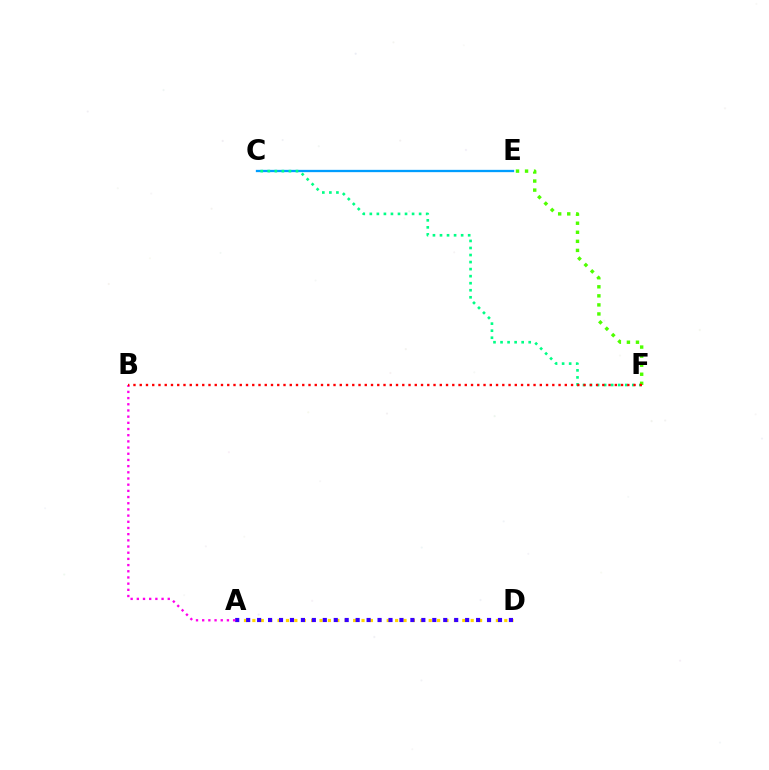{('A', 'D'): [{'color': '#ffd500', 'line_style': 'dotted', 'thickness': 2.28}, {'color': '#3700ff', 'line_style': 'dotted', 'thickness': 2.97}], ('C', 'E'): [{'color': '#009eff', 'line_style': 'solid', 'thickness': 1.66}], ('C', 'F'): [{'color': '#00ff86', 'line_style': 'dotted', 'thickness': 1.91}], ('E', 'F'): [{'color': '#4fff00', 'line_style': 'dotted', 'thickness': 2.46}], ('A', 'B'): [{'color': '#ff00ed', 'line_style': 'dotted', 'thickness': 1.68}], ('B', 'F'): [{'color': '#ff0000', 'line_style': 'dotted', 'thickness': 1.7}]}